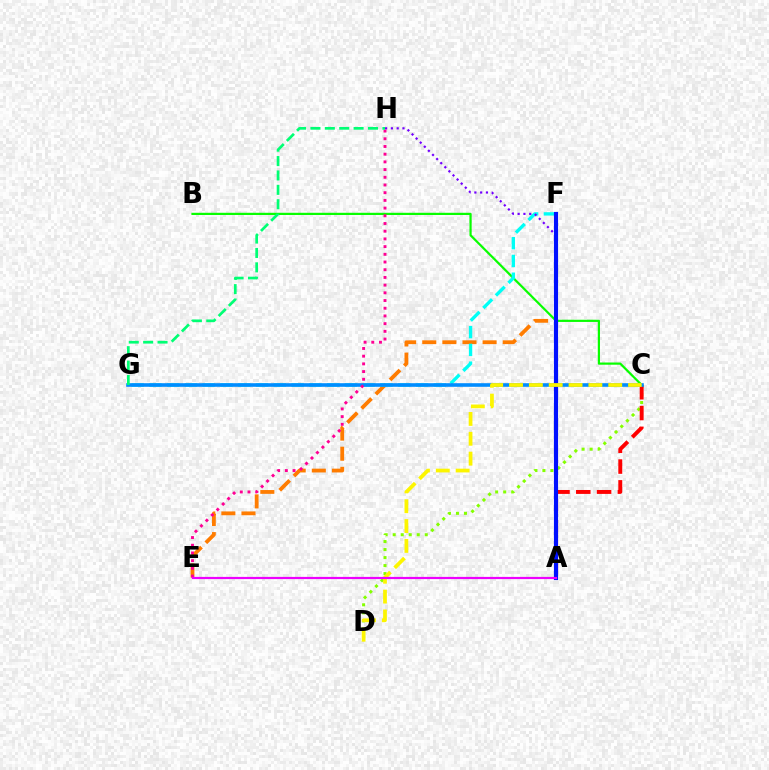{('E', 'F'): [{'color': '#ff7c00', 'line_style': 'dashed', 'thickness': 2.73}], ('C', 'D'): [{'color': '#84ff00', 'line_style': 'dotted', 'thickness': 2.18}, {'color': '#fcf500', 'line_style': 'dashed', 'thickness': 2.7}], ('B', 'C'): [{'color': '#08ff00', 'line_style': 'solid', 'thickness': 1.59}], ('F', 'G'): [{'color': '#00fff6', 'line_style': 'dashed', 'thickness': 2.41}], ('A', 'C'): [{'color': '#ff0000', 'line_style': 'dashed', 'thickness': 2.82}], ('A', 'H'): [{'color': '#7200ff', 'line_style': 'dotted', 'thickness': 1.57}], ('C', 'G'): [{'color': '#008cff', 'line_style': 'solid', 'thickness': 2.59}], ('E', 'H'): [{'color': '#ff0094', 'line_style': 'dotted', 'thickness': 2.09}], ('A', 'F'): [{'color': '#0010ff', 'line_style': 'solid', 'thickness': 2.98}], ('G', 'H'): [{'color': '#00ff74', 'line_style': 'dashed', 'thickness': 1.96}], ('A', 'E'): [{'color': '#ee00ff', 'line_style': 'solid', 'thickness': 1.59}]}